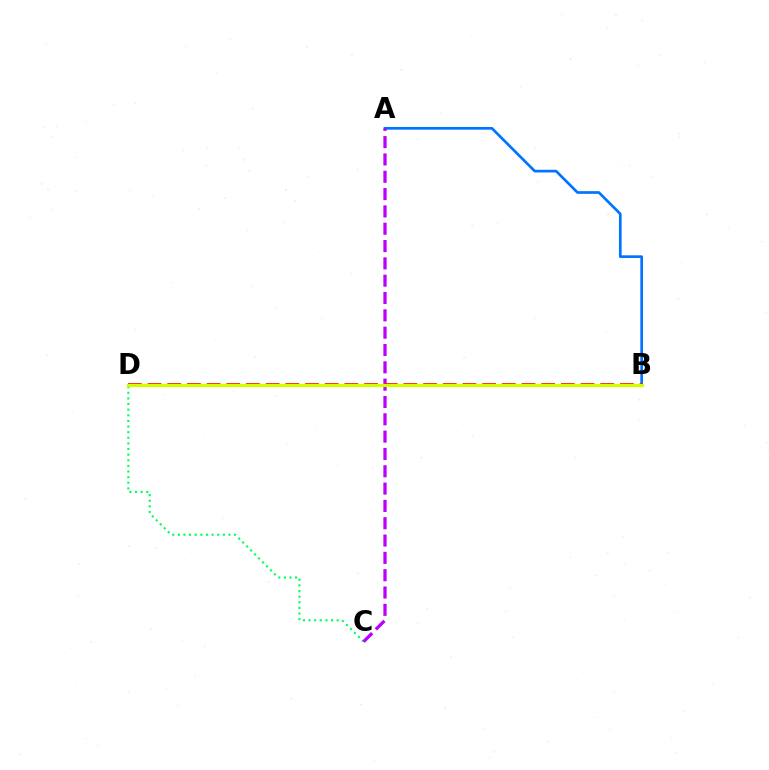{('A', 'B'): [{'color': '#0074ff', 'line_style': 'solid', 'thickness': 1.94}], ('C', 'D'): [{'color': '#00ff5c', 'line_style': 'dotted', 'thickness': 1.53}], ('A', 'C'): [{'color': '#b900ff', 'line_style': 'dashed', 'thickness': 2.35}], ('B', 'D'): [{'color': '#ff0000', 'line_style': 'dashed', 'thickness': 2.67}, {'color': '#d1ff00', 'line_style': 'solid', 'thickness': 2.33}]}